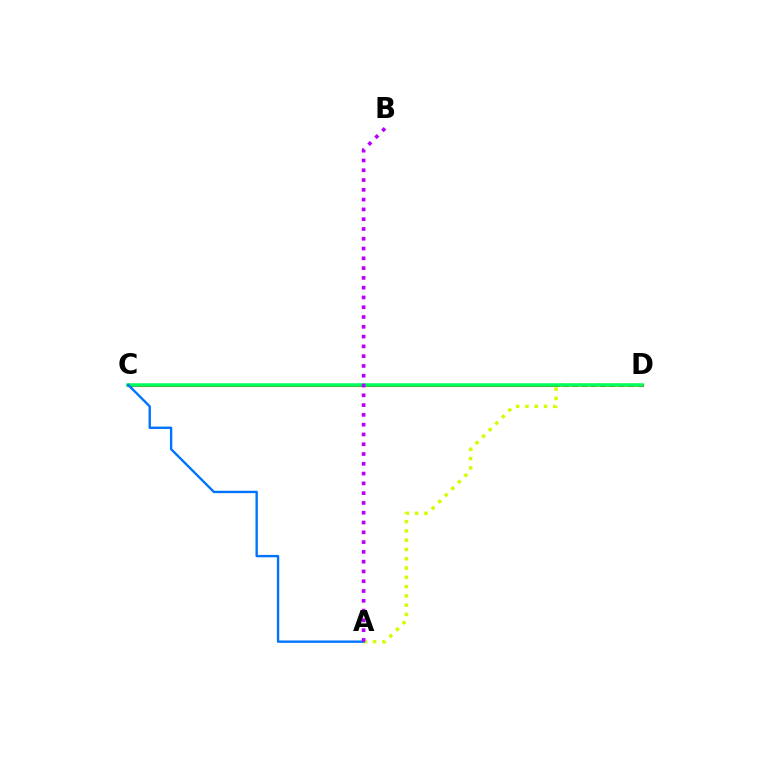{('C', 'D'): [{'color': '#ff0000', 'line_style': 'solid', 'thickness': 2.19}, {'color': '#00ff5c', 'line_style': 'solid', 'thickness': 2.53}], ('A', 'D'): [{'color': '#d1ff00', 'line_style': 'dotted', 'thickness': 2.52}], ('A', 'C'): [{'color': '#0074ff', 'line_style': 'solid', 'thickness': 1.72}], ('A', 'B'): [{'color': '#b900ff', 'line_style': 'dotted', 'thickness': 2.66}]}